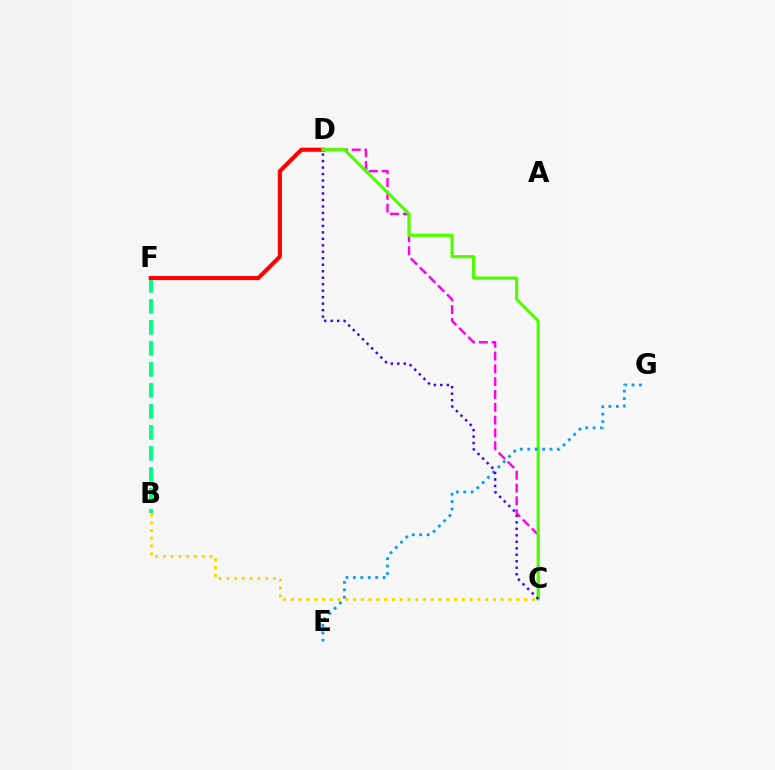{('B', 'F'): [{'color': '#00ff86', 'line_style': 'dashed', 'thickness': 2.85}], ('D', 'F'): [{'color': '#ff0000', 'line_style': 'solid', 'thickness': 2.93}], ('C', 'D'): [{'color': '#ff00ed', 'line_style': 'dashed', 'thickness': 1.74}, {'color': '#4fff00', 'line_style': 'solid', 'thickness': 2.29}, {'color': '#3700ff', 'line_style': 'dotted', 'thickness': 1.76}], ('E', 'G'): [{'color': '#009eff', 'line_style': 'dotted', 'thickness': 2.02}], ('B', 'C'): [{'color': '#ffd500', 'line_style': 'dotted', 'thickness': 2.11}]}